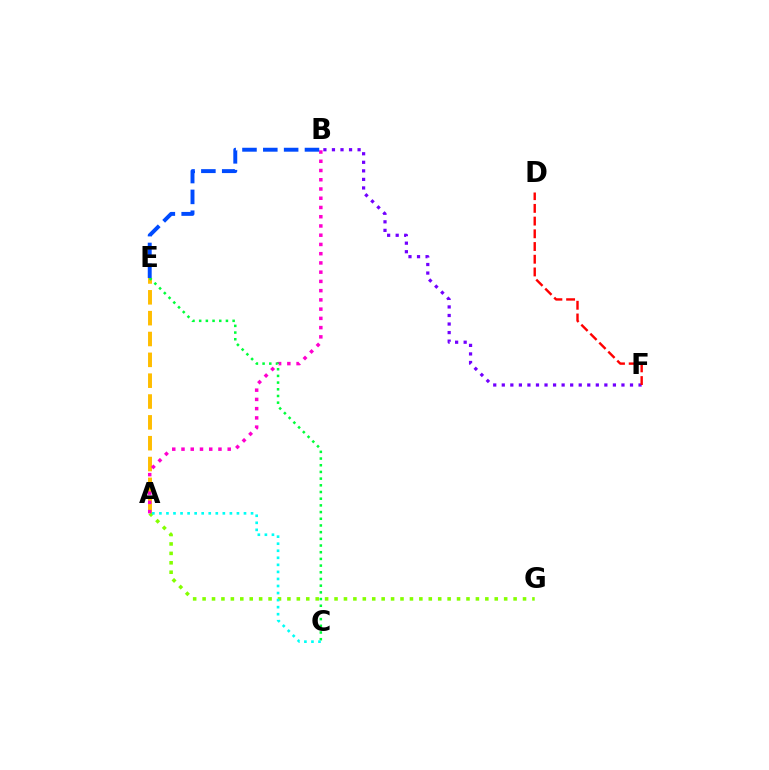{('A', 'G'): [{'color': '#84ff00', 'line_style': 'dotted', 'thickness': 2.56}], ('A', 'E'): [{'color': '#ffbd00', 'line_style': 'dashed', 'thickness': 2.83}], ('A', 'B'): [{'color': '#ff00cf', 'line_style': 'dotted', 'thickness': 2.51}], ('B', 'F'): [{'color': '#7200ff', 'line_style': 'dotted', 'thickness': 2.32}], ('C', 'E'): [{'color': '#00ff39', 'line_style': 'dotted', 'thickness': 1.82}], ('D', 'F'): [{'color': '#ff0000', 'line_style': 'dashed', 'thickness': 1.73}], ('B', 'E'): [{'color': '#004bff', 'line_style': 'dashed', 'thickness': 2.83}], ('A', 'C'): [{'color': '#00fff6', 'line_style': 'dotted', 'thickness': 1.92}]}